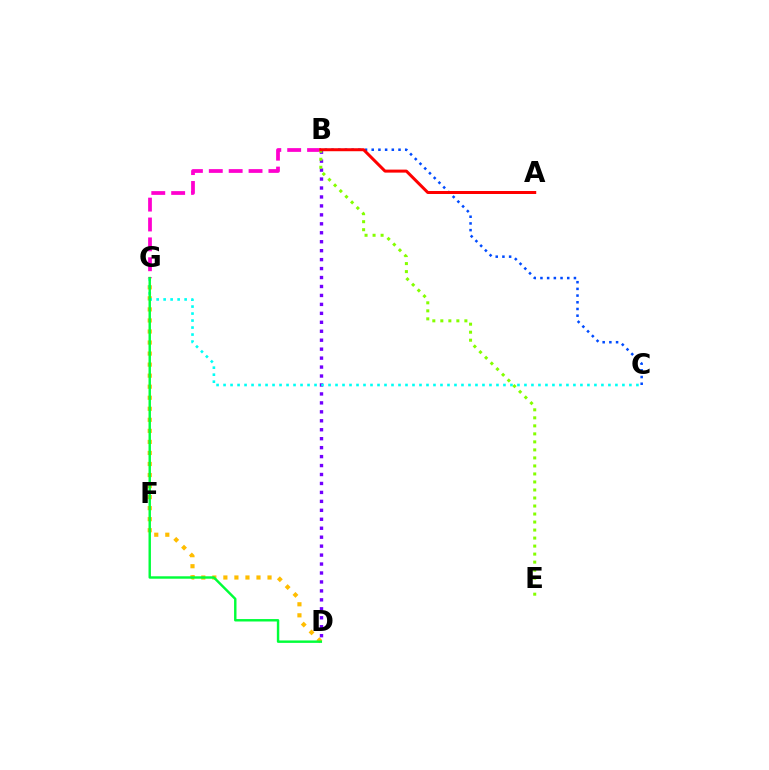{('D', 'G'): [{'color': '#ffbd00', 'line_style': 'dotted', 'thickness': 3.0}, {'color': '#00ff39', 'line_style': 'solid', 'thickness': 1.75}], ('B', 'C'): [{'color': '#004bff', 'line_style': 'dotted', 'thickness': 1.82}], ('B', 'G'): [{'color': '#ff00cf', 'line_style': 'dashed', 'thickness': 2.7}], ('B', 'D'): [{'color': '#7200ff', 'line_style': 'dotted', 'thickness': 2.43}], ('C', 'G'): [{'color': '#00fff6', 'line_style': 'dotted', 'thickness': 1.9}], ('B', 'E'): [{'color': '#84ff00', 'line_style': 'dotted', 'thickness': 2.18}], ('A', 'B'): [{'color': '#ff0000', 'line_style': 'solid', 'thickness': 2.16}]}